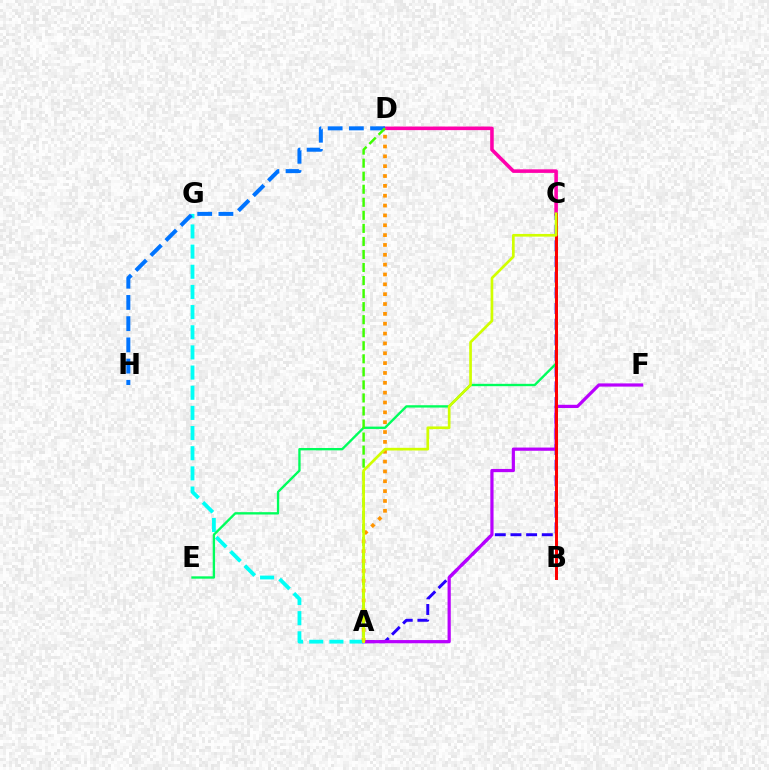{('C', 'D'): [{'color': '#ff00ac', 'line_style': 'solid', 'thickness': 2.57}], ('A', 'G'): [{'color': '#00fff6', 'line_style': 'dashed', 'thickness': 2.74}], ('A', 'C'): [{'color': '#2500ff', 'line_style': 'dashed', 'thickness': 2.13}, {'color': '#d1ff00', 'line_style': 'solid', 'thickness': 1.93}], ('C', 'E'): [{'color': '#00ff5c', 'line_style': 'solid', 'thickness': 1.69}], ('A', 'F'): [{'color': '#b900ff', 'line_style': 'solid', 'thickness': 2.31}], ('B', 'C'): [{'color': '#ff0000', 'line_style': 'solid', 'thickness': 2.14}], ('D', 'H'): [{'color': '#0074ff', 'line_style': 'dashed', 'thickness': 2.88}], ('A', 'D'): [{'color': '#3dff00', 'line_style': 'dashed', 'thickness': 1.77}, {'color': '#ff9400', 'line_style': 'dotted', 'thickness': 2.68}]}